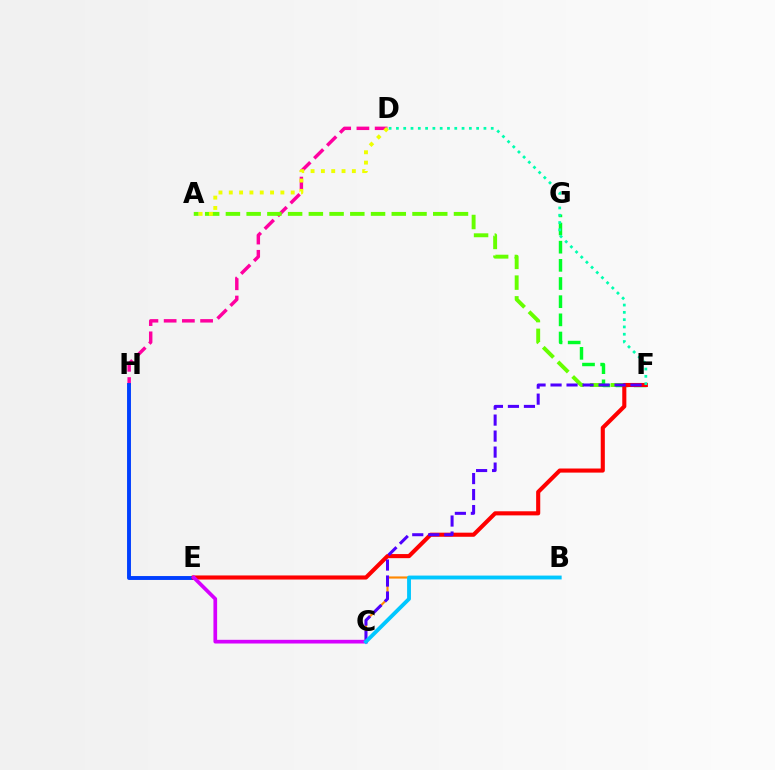{('D', 'H'): [{'color': '#ff00a0', 'line_style': 'dashed', 'thickness': 2.48}], ('A', 'F'): [{'color': '#66ff00', 'line_style': 'dashed', 'thickness': 2.82}], ('F', 'G'): [{'color': '#00ff27', 'line_style': 'dashed', 'thickness': 2.47}], ('A', 'D'): [{'color': '#eeff00', 'line_style': 'dotted', 'thickness': 2.8}], ('E', 'H'): [{'color': '#003fff', 'line_style': 'solid', 'thickness': 2.81}], ('B', 'C'): [{'color': '#ff8800', 'line_style': 'solid', 'thickness': 1.54}, {'color': '#00c7ff', 'line_style': 'solid', 'thickness': 2.77}], ('E', 'F'): [{'color': '#ff0000', 'line_style': 'solid', 'thickness': 2.95}], ('C', 'F'): [{'color': '#4f00ff', 'line_style': 'dashed', 'thickness': 2.17}], ('D', 'F'): [{'color': '#00ffaf', 'line_style': 'dotted', 'thickness': 1.98}], ('C', 'E'): [{'color': '#d600ff', 'line_style': 'solid', 'thickness': 2.66}]}